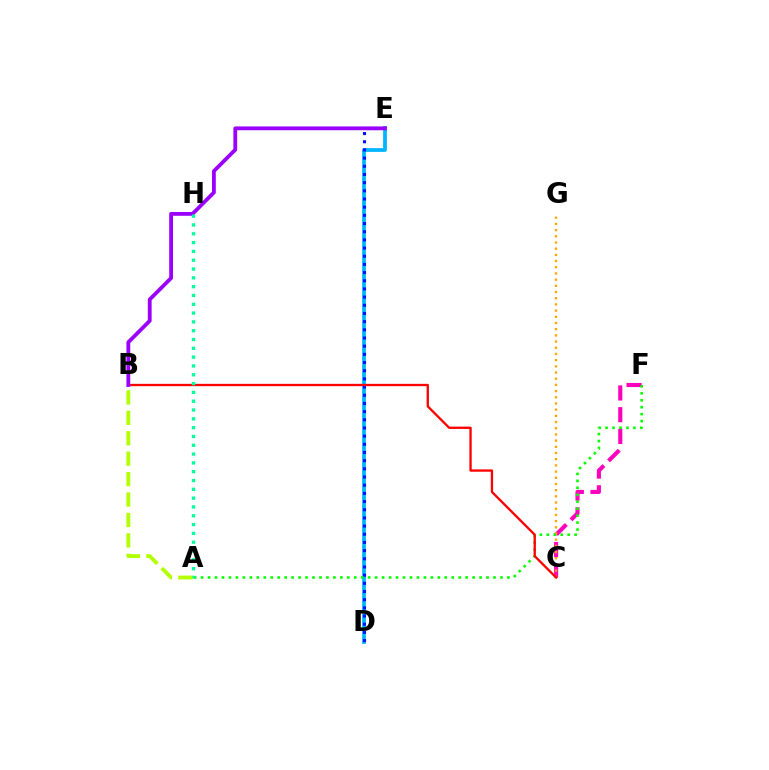{('C', 'F'): [{'color': '#ff00bd', 'line_style': 'dashed', 'thickness': 2.95}], ('D', 'E'): [{'color': '#00b5ff', 'line_style': 'solid', 'thickness': 2.71}, {'color': '#0010ff', 'line_style': 'dotted', 'thickness': 2.22}], ('C', 'G'): [{'color': '#ffa500', 'line_style': 'dotted', 'thickness': 1.68}], ('A', 'F'): [{'color': '#08ff00', 'line_style': 'dotted', 'thickness': 1.89}], ('B', 'C'): [{'color': '#ff0000', 'line_style': 'solid', 'thickness': 1.67}], ('B', 'E'): [{'color': '#9b00ff', 'line_style': 'solid', 'thickness': 2.74}], ('A', 'H'): [{'color': '#00ff9d', 'line_style': 'dotted', 'thickness': 2.39}], ('A', 'B'): [{'color': '#b3ff00', 'line_style': 'dashed', 'thickness': 2.77}]}